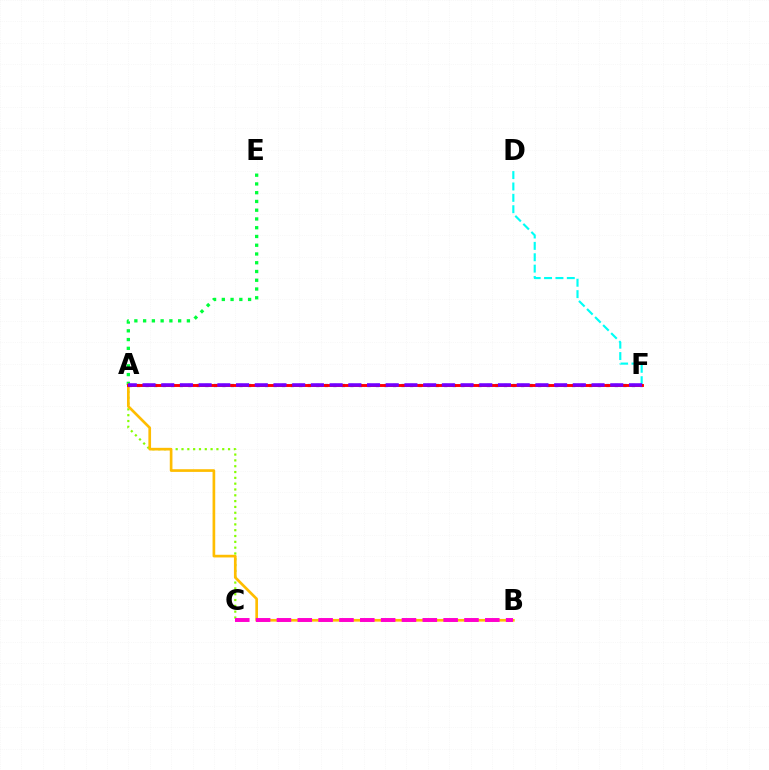{('A', 'C'): [{'color': '#84ff00', 'line_style': 'dotted', 'thickness': 1.58}], ('A', 'E'): [{'color': '#00ff39', 'line_style': 'dotted', 'thickness': 2.38}], ('D', 'F'): [{'color': '#00fff6', 'line_style': 'dashed', 'thickness': 1.55}], ('A', 'B'): [{'color': '#ffbd00', 'line_style': 'solid', 'thickness': 1.93}], ('B', 'C'): [{'color': '#ff00cf', 'line_style': 'dashed', 'thickness': 2.83}], ('A', 'F'): [{'color': '#004bff', 'line_style': 'dotted', 'thickness': 2.32}, {'color': '#ff0000', 'line_style': 'solid', 'thickness': 2.08}, {'color': '#7200ff', 'line_style': 'dashed', 'thickness': 2.54}]}